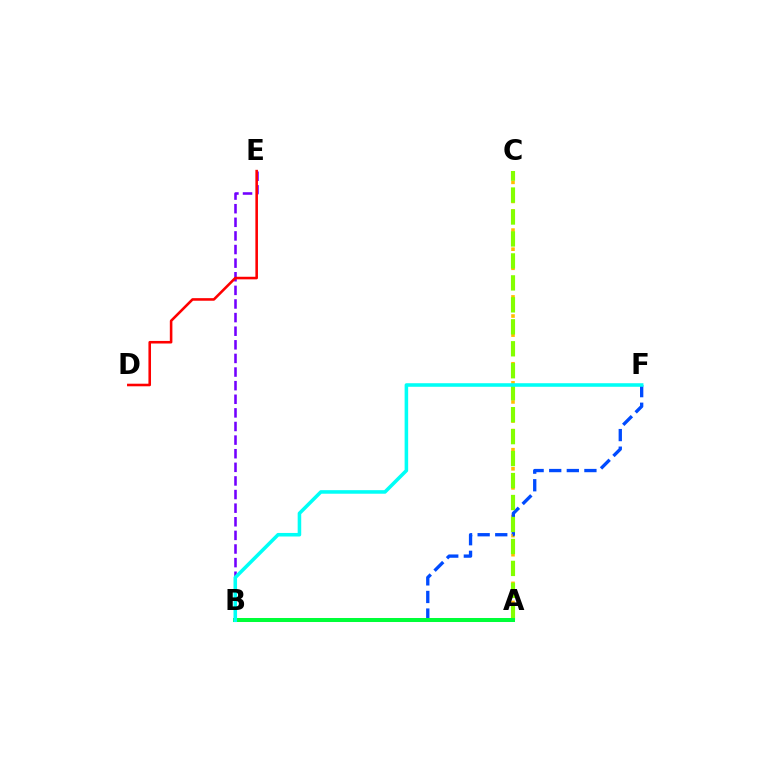{('A', 'B'): [{'color': '#ff00cf', 'line_style': 'dashed', 'thickness': 2.69}, {'color': '#00ff39', 'line_style': 'solid', 'thickness': 2.89}], ('A', 'C'): [{'color': '#ffbd00', 'line_style': 'dotted', 'thickness': 2.59}, {'color': '#84ff00', 'line_style': 'dashed', 'thickness': 2.98}], ('B', 'F'): [{'color': '#004bff', 'line_style': 'dashed', 'thickness': 2.39}, {'color': '#00fff6', 'line_style': 'solid', 'thickness': 2.56}], ('B', 'E'): [{'color': '#7200ff', 'line_style': 'dashed', 'thickness': 1.85}], ('D', 'E'): [{'color': '#ff0000', 'line_style': 'solid', 'thickness': 1.86}]}